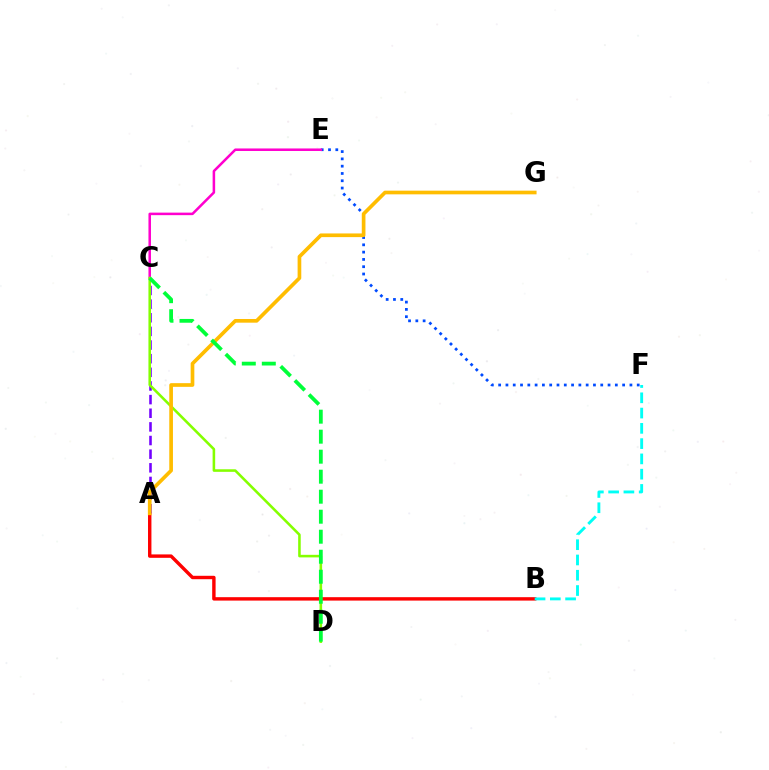{('E', 'F'): [{'color': '#004bff', 'line_style': 'dotted', 'thickness': 1.98}], ('A', 'B'): [{'color': '#ff0000', 'line_style': 'solid', 'thickness': 2.46}], ('A', 'C'): [{'color': '#7200ff', 'line_style': 'dashed', 'thickness': 1.85}], ('B', 'F'): [{'color': '#00fff6', 'line_style': 'dashed', 'thickness': 2.07}], ('C', 'E'): [{'color': '#ff00cf', 'line_style': 'solid', 'thickness': 1.82}], ('C', 'D'): [{'color': '#84ff00', 'line_style': 'solid', 'thickness': 1.85}, {'color': '#00ff39', 'line_style': 'dashed', 'thickness': 2.72}], ('A', 'G'): [{'color': '#ffbd00', 'line_style': 'solid', 'thickness': 2.65}]}